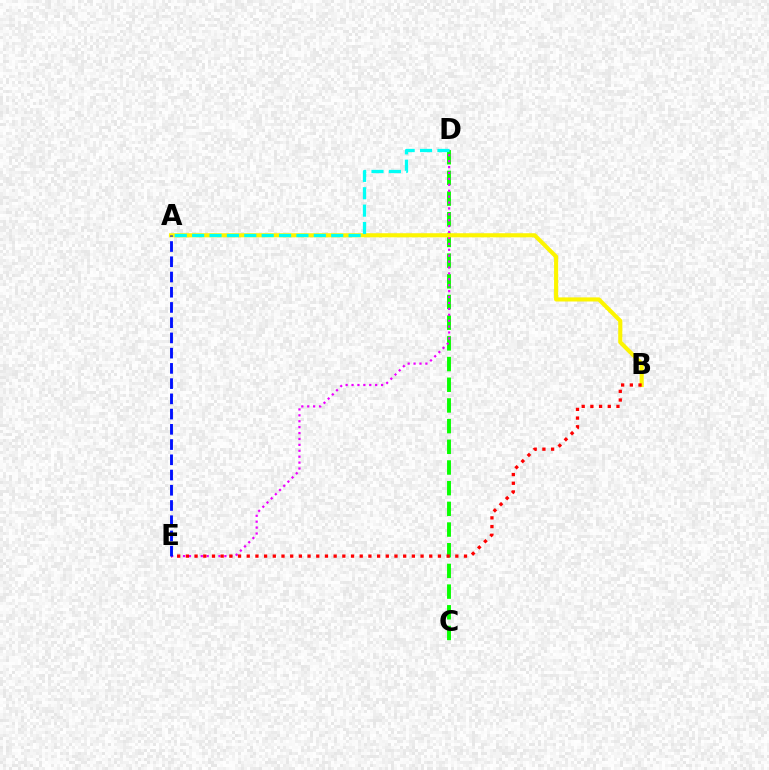{('C', 'D'): [{'color': '#08ff00', 'line_style': 'dashed', 'thickness': 2.81}], ('D', 'E'): [{'color': '#ee00ff', 'line_style': 'dotted', 'thickness': 1.61}], ('A', 'B'): [{'color': '#fcf500', 'line_style': 'solid', 'thickness': 2.95}], ('A', 'D'): [{'color': '#00fff6', 'line_style': 'dashed', 'thickness': 2.36}], ('B', 'E'): [{'color': '#ff0000', 'line_style': 'dotted', 'thickness': 2.36}], ('A', 'E'): [{'color': '#0010ff', 'line_style': 'dashed', 'thickness': 2.07}]}